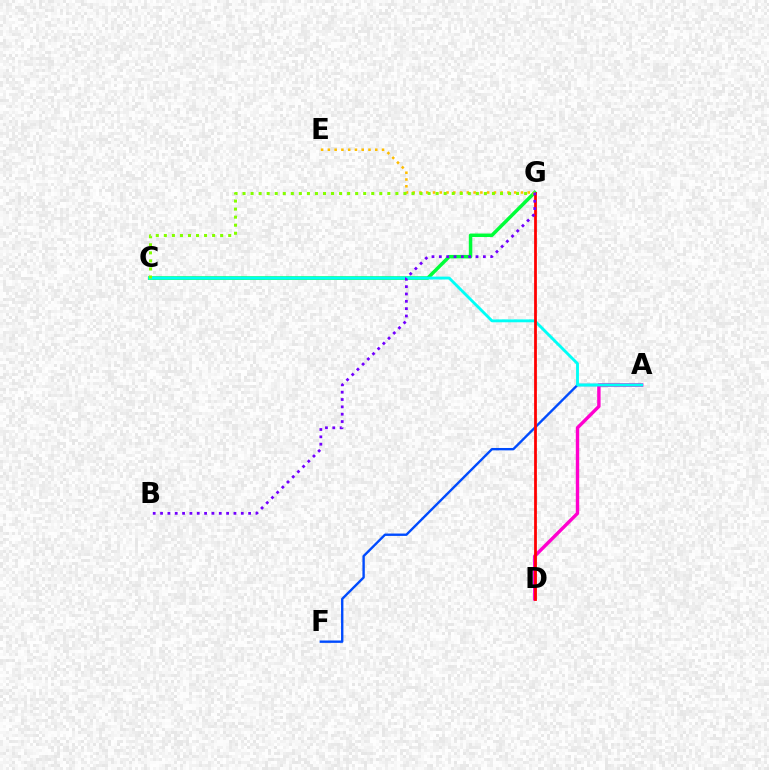{('A', 'F'): [{'color': '#004bff', 'line_style': 'solid', 'thickness': 1.71}], ('A', 'D'): [{'color': '#ff00cf', 'line_style': 'solid', 'thickness': 2.45}], ('C', 'G'): [{'color': '#00ff39', 'line_style': 'solid', 'thickness': 2.51}, {'color': '#84ff00', 'line_style': 'dotted', 'thickness': 2.19}], ('A', 'C'): [{'color': '#00fff6', 'line_style': 'solid', 'thickness': 2.07}], ('D', 'G'): [{'color': '#ff0000', 'line_style': 'solid', 'thickness': 2.0}], ('E', 'G'): [{'color': '#ffbd00', 'line_style': 'dotted', 'thickness': 1.84}], ('B', 'G'): [{'color': '#7200ff', 'line_style': 'dotted', 'thickness': 1.99}]}